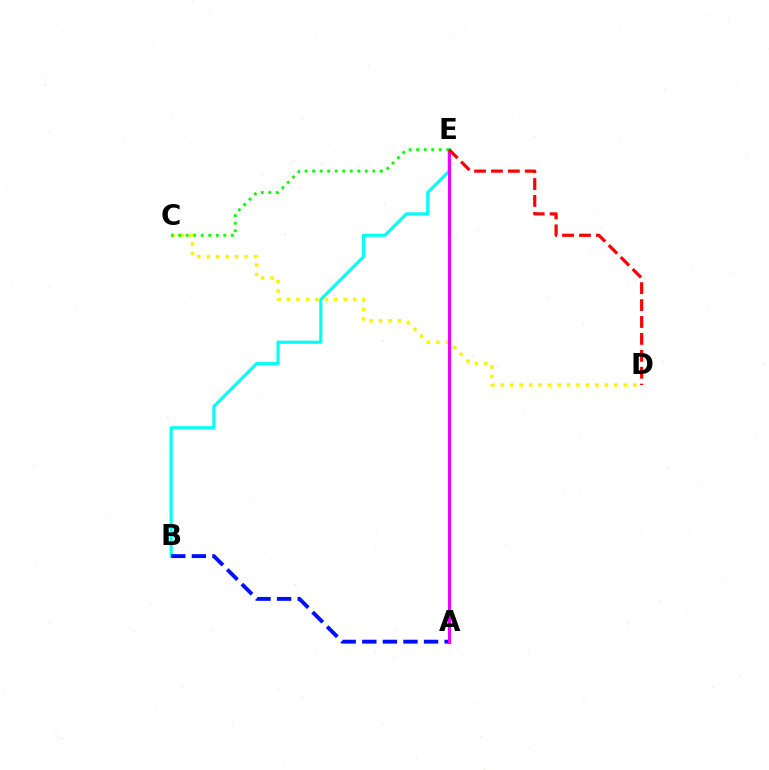{('C', 'D'): [{'color': '#fcf500', 'line_style': 'dotted', 'thickness': 2.57}], ('B', 'E'): [{'color': '#00fff6', 'line_style': 'solid', 'thickness': 2.25}], ('A', 'B'): [{'color': '#0010ff', 'line_style': 'dashed', 'thickness': 2.8}], ('A', 'E'): [{'color': '#ee00ff', 'line_style': 'solid', 'thickness': 2.21}], ('C', 'E'): [{'color': '#08ff00', 'line_style': 'dotted', 'thickness': 2.04}], ('D', 'E'): [{'color': '#ff0000', 'line_style': 'dashed', 'thickness': 2.3}]}